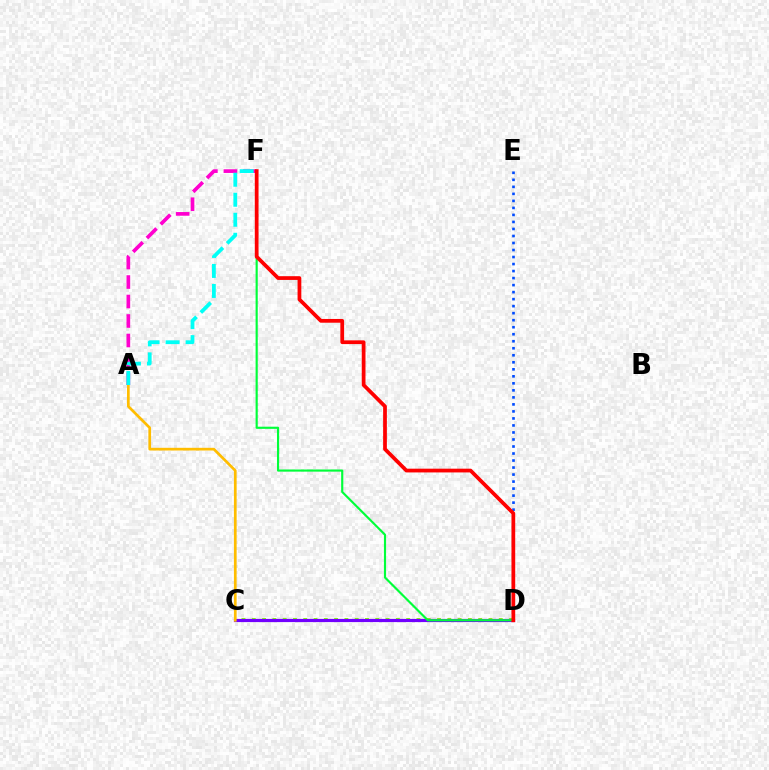{('C', 'D'): [{'color': '#84ff00', 'line_style': 'dotted', 'thickness': 2.8}, {'color': '#7200ff', 'line_style': 'solid', 'thickness': 2.3}], ('A', 'F'): [{'color': '#ff00cf', 'line_style': 'dashed', 'thickness': 2.65}, {'color': '#00fff6', 'line_style': 'dashed', 'thickness': 2.72}], ('A', 'C'): [{'color': '#ffbd00', 'line_style': 'solid', 'thickness': 1.95}], ('D', 'E'): [{'color': '#004bff', 'line_style': 'dotted', 'thickness': 1.91}], ('D', 'F'): [{'color': '#00ff39', 'line_style': 'solid', 'thickness': 1.55}, {'color': '#ff0000', 'line_style': 'solid', 'thickness': 2.7}]}